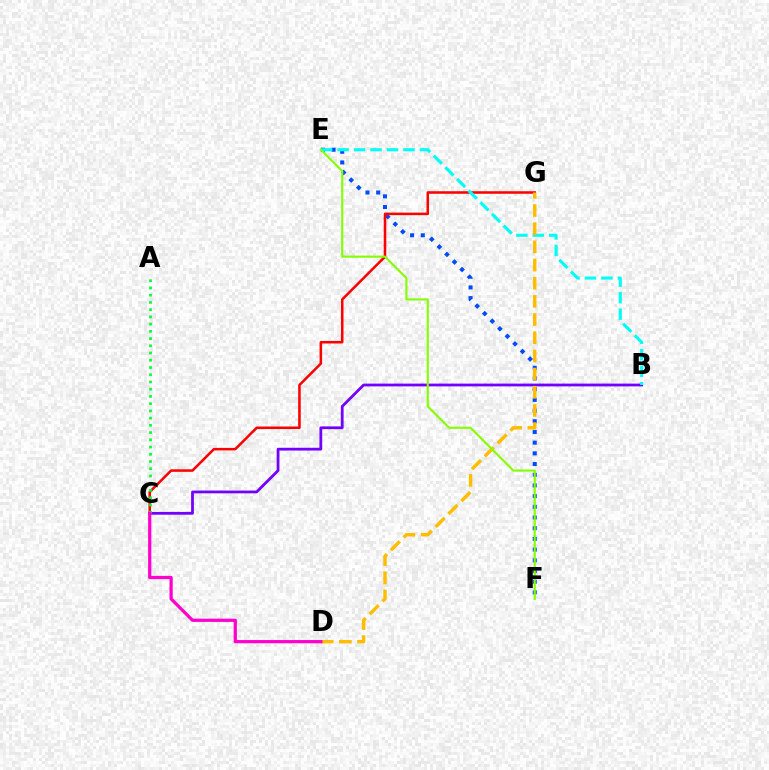{('E', 'F'): [{'color': '#004bff', 'line_style': 'dotted', 'thickness': 2.91}, {'color': '#84ff00', 'line_style': 'solid', 'thickness': 1.52}], ('C', 'G'): [{'color': '#ff0000', 'line_style': 'solid', 'thickness': 1.83}], ('B', 'C'): [{'color': '#7200ff', 'line_style': 'solid', 'thickness': 1.99}], ('B', 'E'): [{'color': '#00fff6', 'line_style': 'dashed', 'thickness': 2.24}], ('A', 'C'): [{'color': '#00ff39', 'line_style': 'dotted', 'thickness': 1.96}], ('D', 'G'): [{'color': '#ffbd00', 'line_style': 'dashed', 'thickness': 2.47}], ('C', 'D'): [{'color': '#ff00cf', 'line_style': 'solid', 'thickness': 2.33}]}